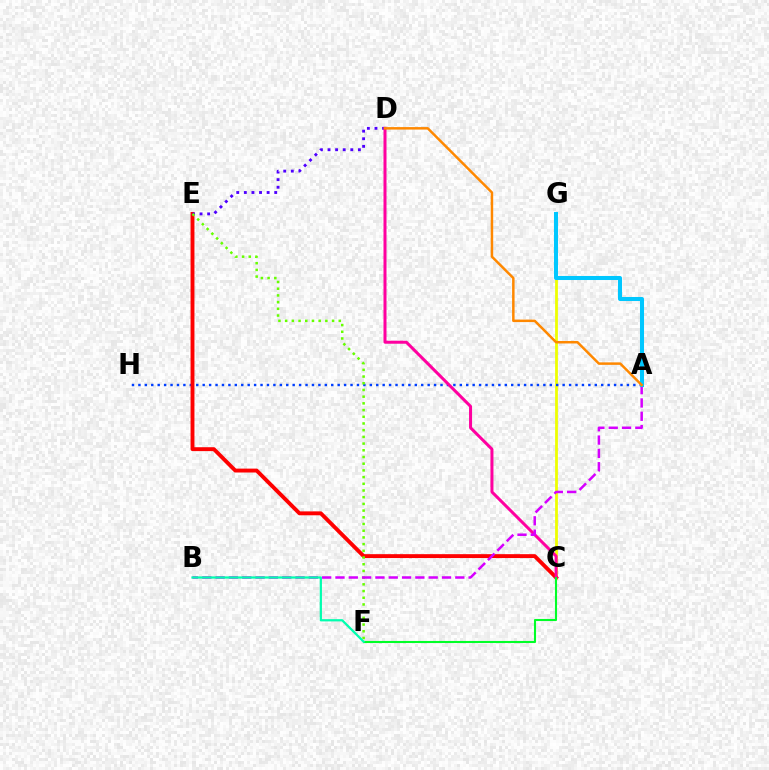{('C', 'G'): [{'color': '#eeff00', 'line_style': 'solid', 'thickness': 2.0}], ('A', 'H'): [{'color': '#003fff', 'line_style': 'dotted', 'thickness': 1.75}], ('C', 'E'): [{'color': '#ff0000', 'line_style': 'solid', 'thickness': 2.8}], ('D', 'E'): [{'color': '#4f00ff', 'line_style': 'dotted', 'thickness': 2.06}], ('C', 'D'): [{'color': '#ff00a0', 'line_style': 'solid', 'thickness': 2.17}], ('E', 'F'): [{'color': '#66ff00', 'line_style': 'dotted', 'thickness': 1.82}], ('A', 'B'): [{'color': '#d600ff', 'line_style': 'dashed', 'thickness': 1.81}], ('C', 'F'): [{'color': '#00ff27', 'line_style': 'solid', 'thickness': 1.5}], ('A', 'G'): [{'color': '#00c7ff', 'line_style': 'solid', 'thickness': 2.91}], ('B', 'F'): [{'color': '#00ffaf', 'line_style': 'solid', 'thickness': 1.61}], ('A', 'D'): [{'color': '#ff8800', 'line_style': 'solid', 'thickness': 1.79}]}